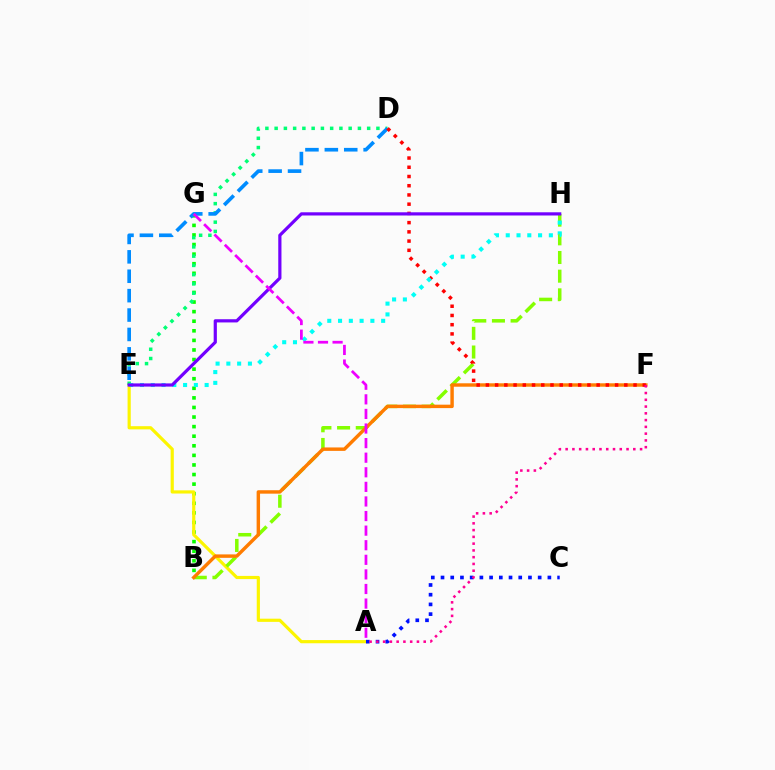{('B', 'G'): [{'color': '#08ff00', 'line_style': 'dotted', 'thickness': 2.6}], ('A', 'E'): [{'color': '#fcf500', 'line_style': 'solid', 'thickness': 2.29}], ('B', 'H'): [{'color': '#84ff00', 'line_style': 'dashed', 'thickness': 2.54}], ('B', 'F'): [{'color': '#ff7c00', 'line_style': 'solid', 'thickness': 2.47}], ('A', 'C'): [{'color': '#0010ff', 'line_style': 'dotted', 'thickness': 2.64}], ('D', 'E'): [{'color': '#00ff74', 'line_style': 'dotted', 'thickness': 2.51}, {'color': '#008cff', 'line_style': 'dashed', 'thickness': 2.64}], ('D', 'F'): [{'color': '#ff0000', 'line_style': 'dotted', 'thickness': 2.51}], ('E', 'H'): [{'color': '#00fff6', 'line_style': 'dotted', 'thickness': 2.93}, {'color': '#7200ff', 'line_style': 'solid', 'thickness': 2.3}], ('A', 'F'): [{'color': '#ff0094', 'line_style': 'dotted', 'thickness': 1.84}], ('A', 'G'): [{'color': '#ee00ff', 'line_style': 'dashed', 'thickness': 1.98}]}